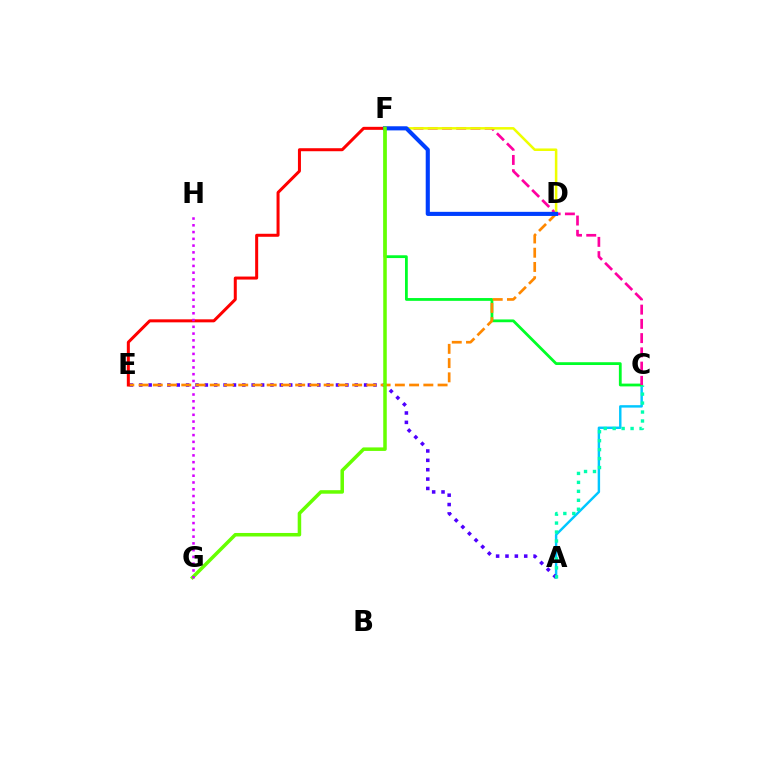{('A', 'C'): [{'color': '#00c7ff', 'line_style': 'solid', 'thickness': 1.75}, {'color': '#00ffaf', 'line_style': 'dotted', 'thickness': 2.43}], ('A', 'E'): [{'color': '#4f00ff', 'line_style': 'dotted', 'thickness': 2.55}], ('C', 'F'): [{'color': '#00ff27', 'line_style': 'solid', 'thickness': 2.01}, {'color': '#ff00a0', 'line_style': 'dashed', 'thickness': 1.93}], ('D', 'E'): [{'color': '#ff8800', 'line_style': 'dashed', 'thickness': 1.93}], ('E', 'F'): [{'color': '#ff0000', 'line_style': 'solid', 'thickness': 2.17}], ('D', 'F'): [{'color': '#eeff00', 'line_style': 'solid', 'thickness': 1.83}, {'color': '#003fff', 'line_style': 'solid', 'thickness': 2.96}], ('F', 'G'): [{'color': '#66ff00', 'line_style': 'solid', 'thickness': 2.53}], ('G', 'H'): [{'color': '#d600ff', 'line_style': 'dotted', 'thickness': 1.84}]}